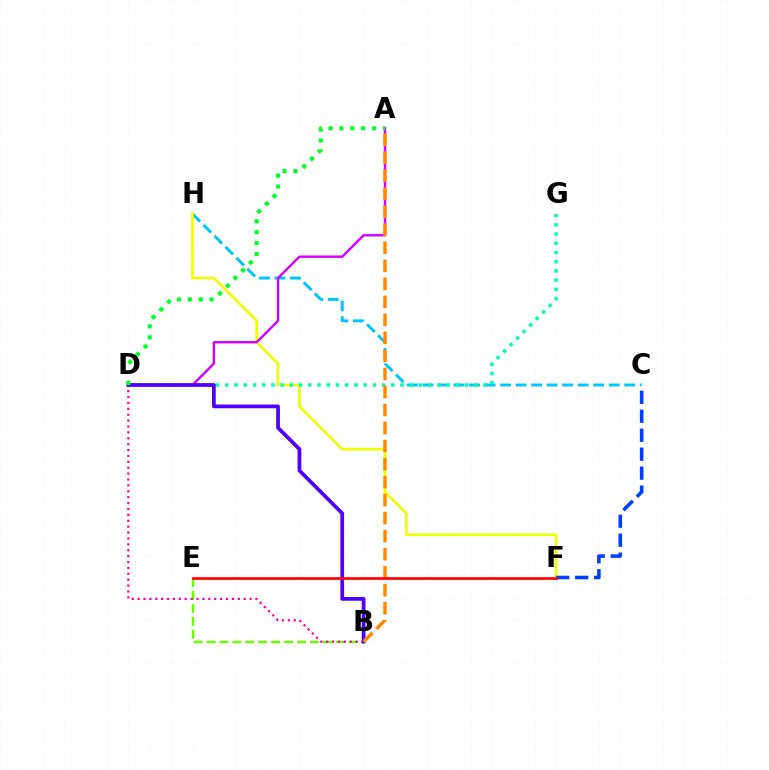{('C', 'H'): [{'color': '#00c7ff', 'line_style': 'dashed', 'thickness': 2.11}], ('F', 'H'): [{'color': '#eeff00', 'line_style': 'solid', 'thickness': 1.92}], ('B', 'E'): [{'color': '#66ff00', 'line_style': 'dashed', 'thickness': 1.76}], ('A', 'D'): [{'color': '#d600ff', 'line_style': 'solid', 'thickness': 1.73}, {'color': '#00ff27', 'line_style': 'dotted', 'thickness': 2.96}], ('B', 'D'): [{'color': '#ff00a0', 'line_style': 'dotted', 'thickness': 1.6}, {'color': '#4f00ff', 'line_style': 'solid', 'thickness': 2.69}], ('D', 'G'): [{'color': '#00ffaf', 'line_style': 'dotted', 'thickness': 2.51}], ('C', 'F'): [{'color': '#003fff', 'line_style': 'dashed', 'thickness': 2.58}], ('A', 'B'): [{'color': '#ff8800', 'line_style': 'dashed', 'thickness': 2.45}], ('E', 'F'): [{'color': '#ff0000', 'line_style': 'solid', 'thickness': 1.94}]}